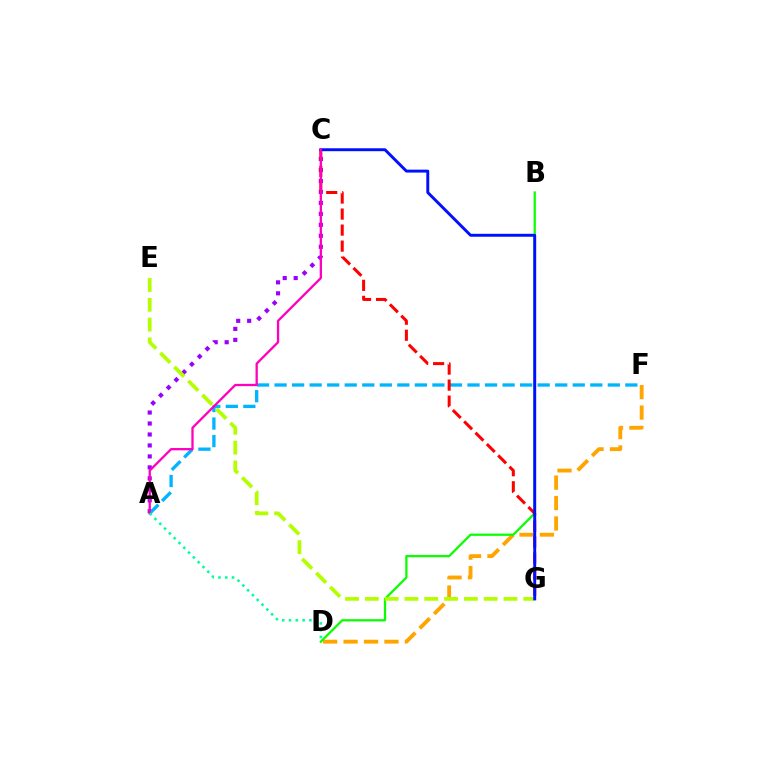{('D', 'F'): [{'color': '#ffa500', 'line_style': 'dashed', 'thickness': 2.78}], ('A', 'C'): [{'color': '#9b00ff', 'line_style': 'dotted', 'thickness': 2.98}, {'color': '#ff00bd', 'line_style': 'solid', 'thickness': 1.65}], ('A', 'F'): [{'color': '#00b5ff', 'line_style': 'dashed', 'thickness': 2.38}], ('B', 'D'): [{'color': '#08ff00', 'line_style': 'solid', 'thickness': 1.63}], ('E', 'G'): [{'color': '#b3ff00', 'line_style': 'dashed', 'thickness': 2.69}], ('C', 'G'): [{'color': '#ff0000', 'line_style': 'dashed', 'thickness': 2.18}, {'color': '#0010ff', 'line_style': 'solid', 'thickness': 2.11}], ('A', 'D'): [{'color': '#00ff9d', 'line_style': 'dotted', 'thickness': 1.84}]}